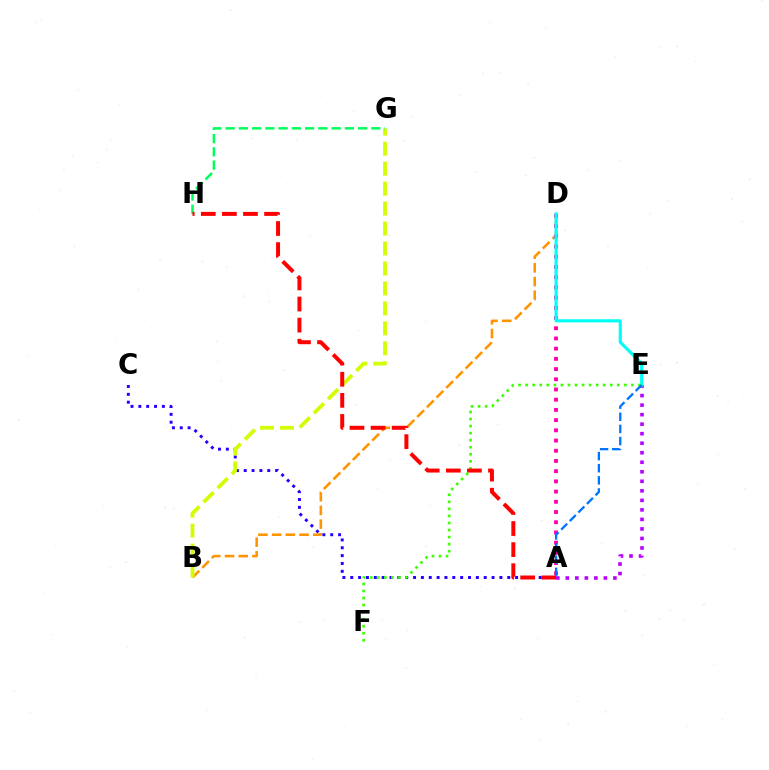{('B', 'D'): [{'color': '#ff9400', 'line_style': 'dashed', 'thickness': 1.86}], ('A', 'E'): [{'color': '#b900ff', 'line_style': 'dotted', 'thickness': 2.59}, {'color': '#0074ff', 'line_style': 'dashed', 'thickness': 1.65}], ('A', 'C'): [{'color': '#2500ff', 'line_style': 'dotted', 'thickness': 2.13}], ('A', 'D'): [{'color': '#ff00ac', 'line_style': 'dotted', 'thickness': 2.77}], ('D', 'E'): [{'color': '#00fff6', 'line_style': 'solid', 'thickness': 2.27}], ('B', 'G'): [{'color': '#d1ff00', 'line_style': 'dashed', 'thickness': 2.71}], ('G', 'H'): [{'color': '#00ff5c', 'line_style': 'dashed', 'thickness': 1.8}], ('E', 'F'): [{'color': '#3dff00', 'line_style': 'dotted', 'thickness': 1.92}], ('A', 'H'): [{'color': '#ff0000', 'line_style': 'dashed', 'thickness': 2.87}]}